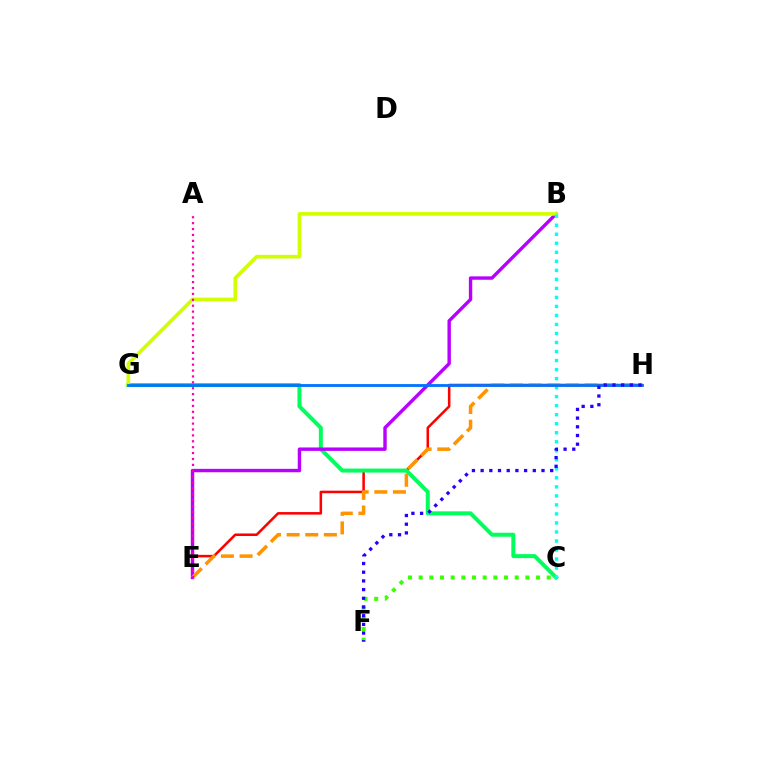{('E', 'H'): [{'color': '#ff0000', 'line_style': 'solid', 'thickness': 1.83}, {'color': '#ff9400', 'line_style': 'dashed', 'thickness': 2.53}], ('C', 'G'): [{'color': '#00ff5c', 'line_style': 'solid', 'thickness': 2.87}], ('B', 'E'): [{'color': '#b900ff', 'line_style': 'solid', 'thickness': 2.45}], ('B', 'G'): [{'color': '#d1ff00', 'line_style': 'solid', 'thickness': 2.62}], ('B', 'C'): [{'color': '#00fff6', 'line_style': 'dotted', 'thickness': 2.45}], ('A', 'E'): [{'color': '#ff00ac', 'line_style': 'dotted', 'thickness': 1.6}], ('G', 'H'): [{'color': '#0074ff', 'line_style': 'solid', 'thickness': 2.02}], ('C', 'F'): [{'color': '#3dff00', 'line_style': 'dotted', 'thickness': 2.9}], ('F', 'H'): [{'color': '#2500ff', 'line_style': 'dotted', 'thickness': 2.36}]}